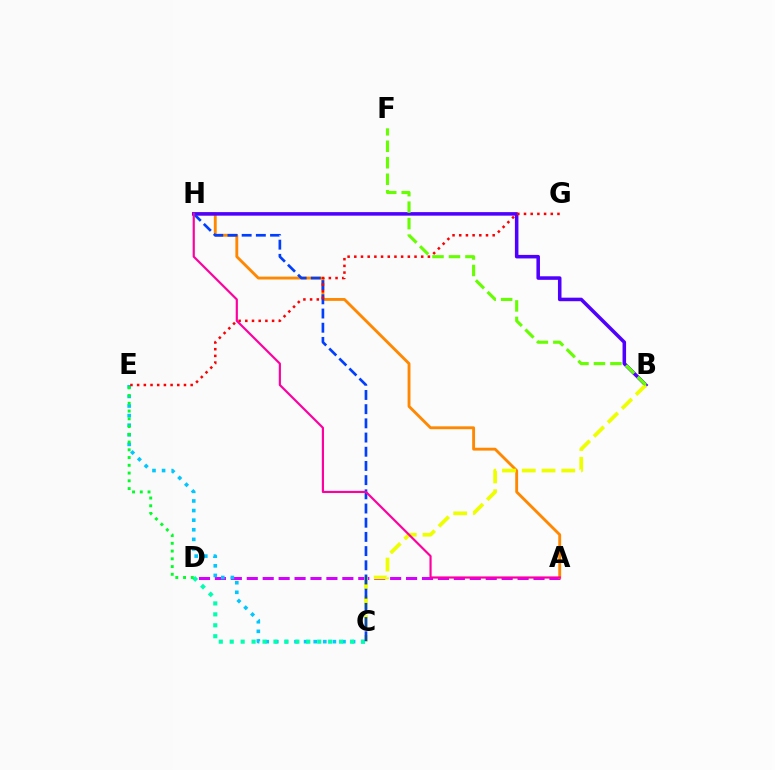{('A', 'D'): [{'color': '#d600ff', 'line_style': 'dashed', 'thickness': 2.16}], ('A', 'H'): [{'color': '#ff8800', 'line_style': 'solid', 'thickness': 2.06}, {'color': '#ff00a0', 'line_style': 'solid', 'thickness': 1.57}], ('B', 'H'): [{'color': '#4f00ff', 'line_style': 'solid', 'thickness': 2.55}], ('C', 'E'): [{'color': '#00c7ff', 'line_style': 'dotted', 'thickness': 2.61}], ('B', 'C'): [{'color': '#eeff00', 'line_style': 'dashed', 'thickness': 2.68}], ('C', 'D'): [{'color': '#00ffaf', 'line_style': 'dotted', 'thickness': 2.97}], ('C', 'H'): [{'color': '#003fff', 'line_style': 'dashed', 'thickness': 1.93}], ('E', 'G'): [{'color': '#ff0000', 'line_style': 'dotted', 'thickness': 1.82}], ('D', 'E'): [{'color': '#00ff27', 'line_style': 'dotted', 'thickness': 2.11}], ('B', 'F'): [{'color': '#66ff00', 'line_style': 'dashed', 'thickness': 2.24}]}